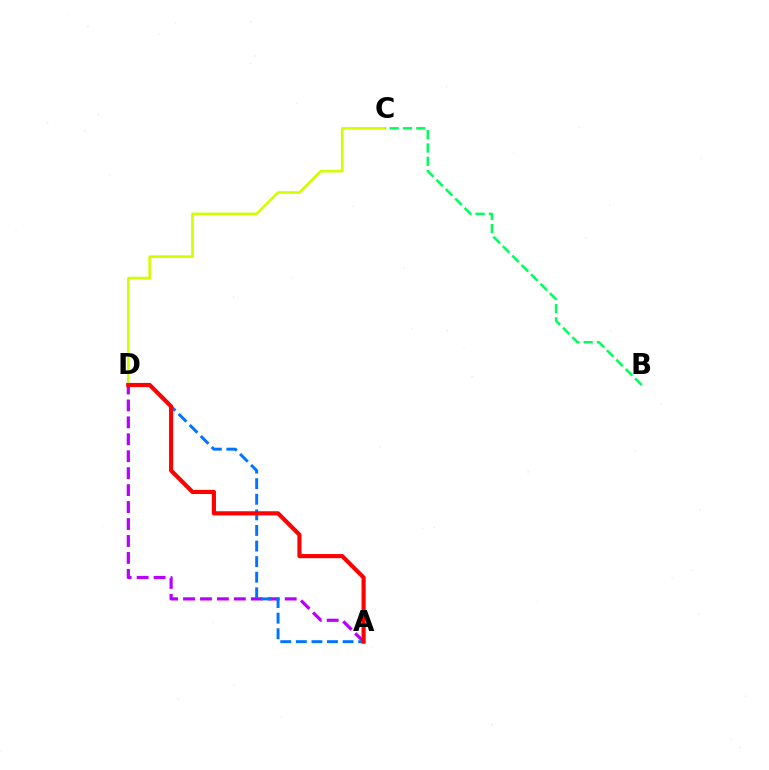{('A', 'D'): [{'color': '#b900ff', 'line_style': 'dashed', 'thickness': 2.3}, {'color': '#0074ff', 'line_style': 'dashed', 'thickness': 2.12}, {'color': '#ff0000', 'line_style': 'solid', 'thickness': 2.99}], ('C', 'D'): [{'color': '#d1ff00', 'line_style': 'solid', 'thickness': 1.91}], ('B', 'C'): [{'color': '#00ff5c', 'line_style': 'dashed', 'thickness': 1.81}]}